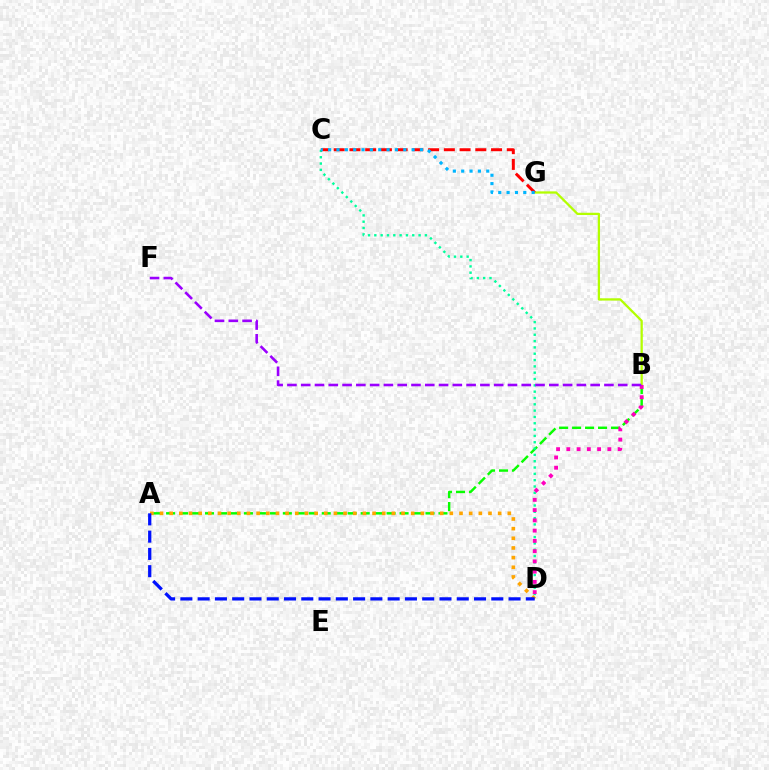{('B', 'G'): [{'color': '#b3ff00', 'line_style': 'solid', 'thickness': 1.63}], ('A', 'B'): [{'color': '#08ff00', 'line_style': 'dashed', 'thickness': 1.76}], ('C', 'D'): [{'color': '#00ff9d', 'line_style': 'dotted', 'thickness': 1.72}], ('B', 'D'): [{'color': '#ff00bd', 'line_style': 'dotted', 'thickness': 2.79}], ('A', 'D'): [{'color': '#ffa500', 'line_style': 'dotted', 'thickness': 2.62}, {'color': '#0010ff', 'line_style': 'dashed', 'thickness': 2.35}], ('C', 'G'): [{'color': '#ff0000', 'line_style': 'dashed', 'thickness': 2.14}, {'color': '#00b5ff', 'line_style': 'dotted', 'thickness': 2.27}], ('B', 'F'): [{'color': '#9b00ff', 'line_style': 'dashed', 'thickness': 1.87}]}